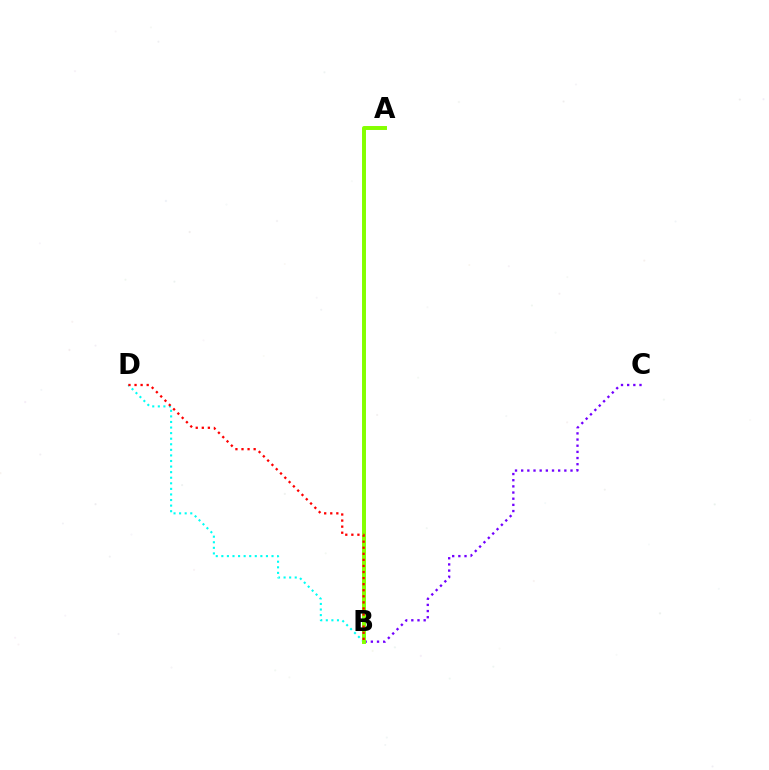{('B', 'C'): [{'color': '#7200ff', 'line_style': 'dotted', 'thickness': 1.68}], ('B', 'D'): [{'color': '#00fff6', 'line_style': 'dotted', 'thickness': 1.51}, {'color': '#ff0000', 'line_style': 'dotted', 'thickness': 1.65}], ('A', 'B'): [{'color': '#84ff00', 'line_style': 'solid', 'thickness': 2.85}]}